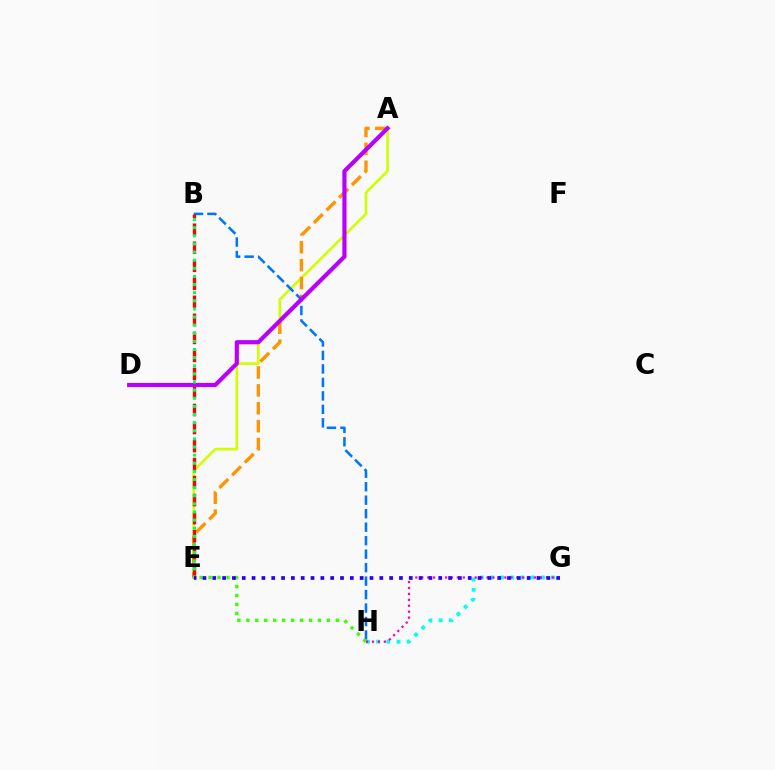{('A', 'E'): [{'color': '#d1ff00', 'line_style': 'solid', 'thickness': 1.9}, {'color': '#ff9400', 'line_style': 'dashed', 'thickness': 2.43}], ('B', 'H'): [{'color': '#0074ff', 'line_style': 'dashed', 'thickness': 1.83}], ('E', 'H'): [{'color': '#3dff00', 'line_style': 'dotted', 'thickness': 2.43}], ('B', 'E'): [{'color': '#ff0000', 'line_style': 'dashed', 'thickness': 2.45}, {'color': '#00ff5c', 'line_style': 'dotted', 'thickness': 2.21}], ('G', 'H'): [{'color': '#00fff6', 'line_style': 'dotted', 'thickness': 2.77}, {'color': '#ff00ac', 'line_style': 'dotted', 'thickness': 1.61}], ('A', 'D'): [{'color': '#b900ff', 'line_style': 'solid', 'thickness': 3.0}], ('E', 'G'): [{'color': '#2500ff', 'line_style': 'dotted', 'thickness': 2.67}]}